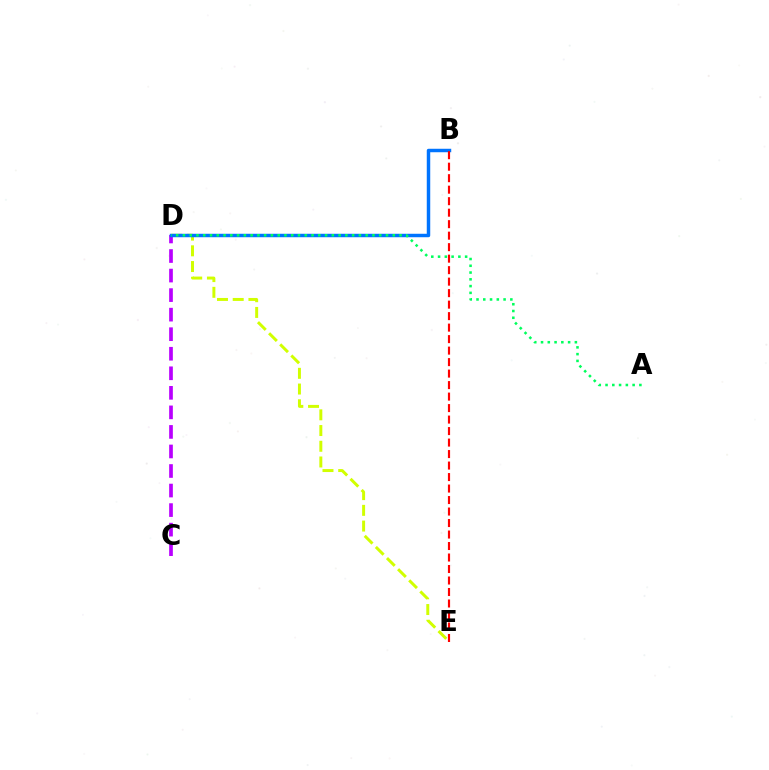{('C', 'D'): [{'color': '#b900ff', 'line_style': 'dashed', 'thickness': 2.65}], ('D', 'E'): [{'color': '#d1ff00', 'line_style': 'dashed', 'thickness': 2.14}], ('B', 'D'): [{'color': '#0074ff', 'line_style': 'solid', 'thickness': 2.49}], ('A', 'D'): [{'color': '#00ff5c', 'line_style': 'dotted', 'thickness': 1.84}], ('B', 'E'): [{'color': '#ff0000', 'line_style': 'dashed', 'thickness': 1.56}]}